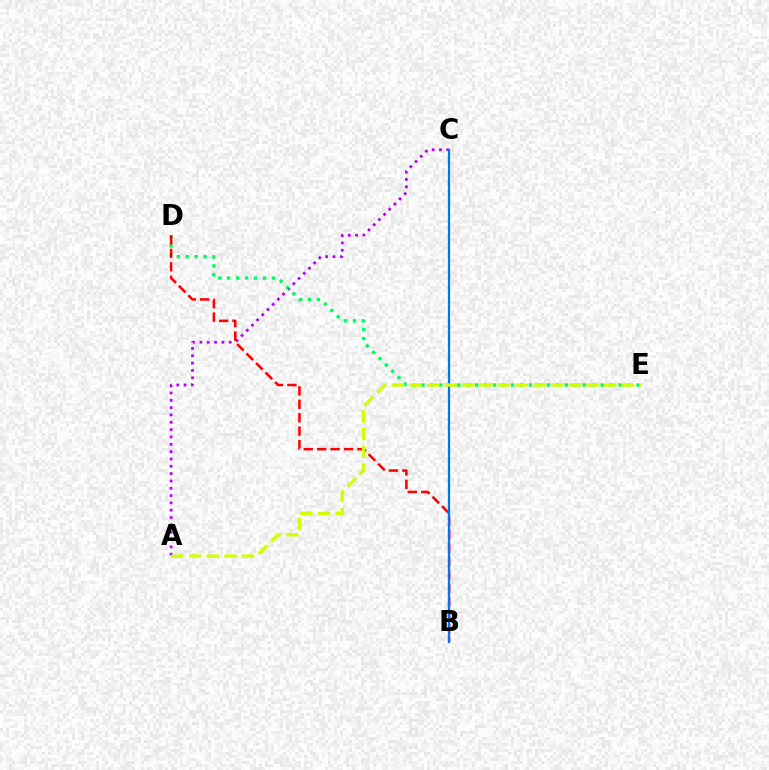{('A', 'C'): [{'color': '#b900ff', 'line_style': 'dotted', 'thickness': 1.99}], ('D', 'E'): [{'color': '#00ff5c', 'line_style': 'dotted', 'thickness': 2.44}], ('B', 'D'): [{'color': '#ff0000', 'line_style': 'dashed', 'thickness': 1.82}], ('B', 'C'): [{'color': '#0074ff', 'line_style': 'solid', 'thickness': 1.62}], ('A', 'E'): [{'color': '#d1ff00', 'line_style': 'dashed', 'thickness': 2.4}]}